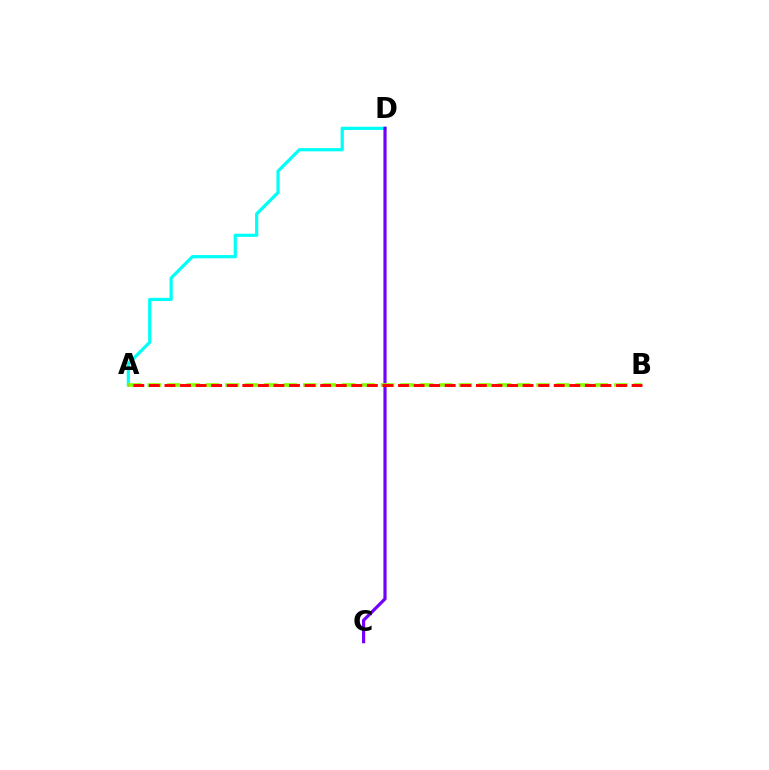{('A', 'D'): [{'color': '#00fff6', 'line_style': 'solid', 'thickness': 2.31}], ('C', 'D'): [{'color': '#7200ff', 'line_style': 'solid', 'thickness': 2.29}], ('A', 'B'): [{'color': '#84ff00', 'line_style': 'dashed', 'thickness': 2.64}, {'color': '#ff0000', 'line_style': 'dashed', 'thickness': 2.12}]}